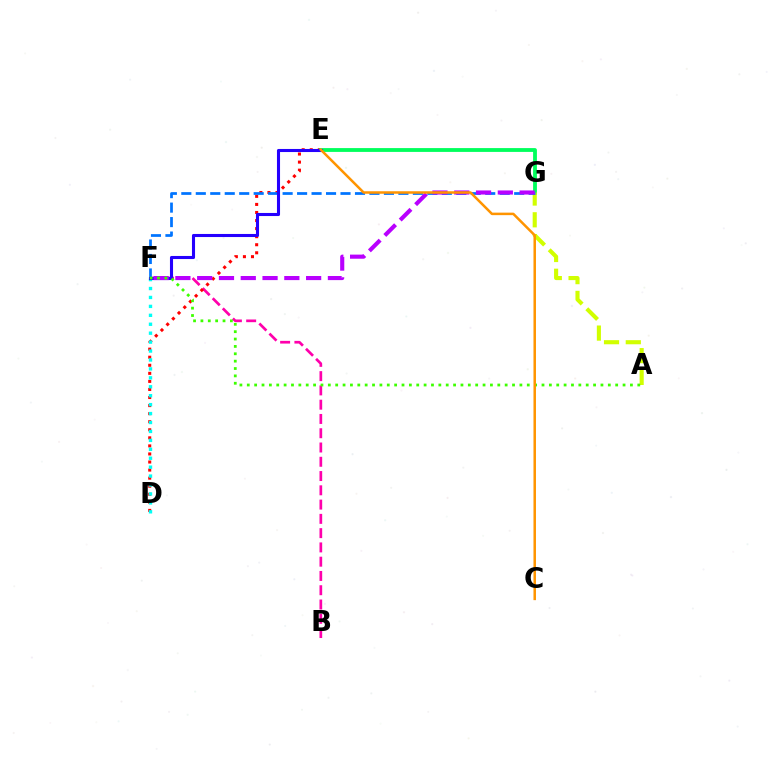{('B', 'F'): [{'color': '#ff00ac', 'line_style': 'dashed', 'thickness': 1.94}], ('D', 'E'): [{'color': '#ff0000', 'line_style': 'dotted', 'thickness': 2.19}], ('D', 'F'): [{'color': '#00fff6', 'line_style': 'dotted', 'thickness': 2.43}], ('E', 'G'): [{'color': '#00ff5c', 'line_style': 'solid', 'thickness': 2.75}], ('A', 'G'): [{'color': '#d1ff00', 'line_style': 'dashed', 'thickness': 2.96}], ('F', 'G'): [{'color': '#0074ff', 'line_style': 'dashed', 'thickness': 1.97}, {'color': '#b900ff', 'line_style': 'dashed', 'thickness': 2.96}], ('E', 'F'): [{'color': '#2500ff', 'line_style': 'solid', 'thickness': 2.22}], ('A', 'F'): [{'color': '#3dff00', 'line_style': 'dotted', 'thickness': 2.0}], ('C', 'E'): [{'color': '#ff9400', 'line_style': 'solid', 'thickness': 1.81}]}